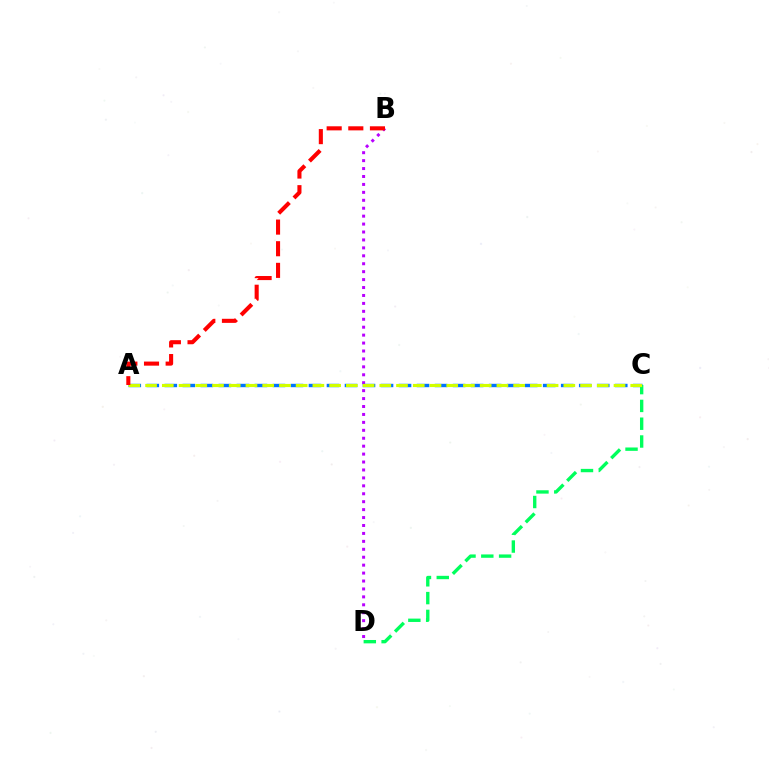{('B', 'D'): [{'color': '#b900ff', 'line_style': 'dotted', 'thickness': 2.16}], ('A', 'C'): [{'color': '#0074ff', 'line_style': 'dashed', 'thickness': 2.45}, {'color': '#d1ff00', 'line_style': 'dashed', 'thickness': 2.27}], ('C', 'D'): [{'color': '#00ff5c', 'line_style': 'dashed', 'thickness': 2.42}], ('A', 'B'): [{'color': '#ff0000', 'line_style': 'dashed', 'thickness': 2.94}]}